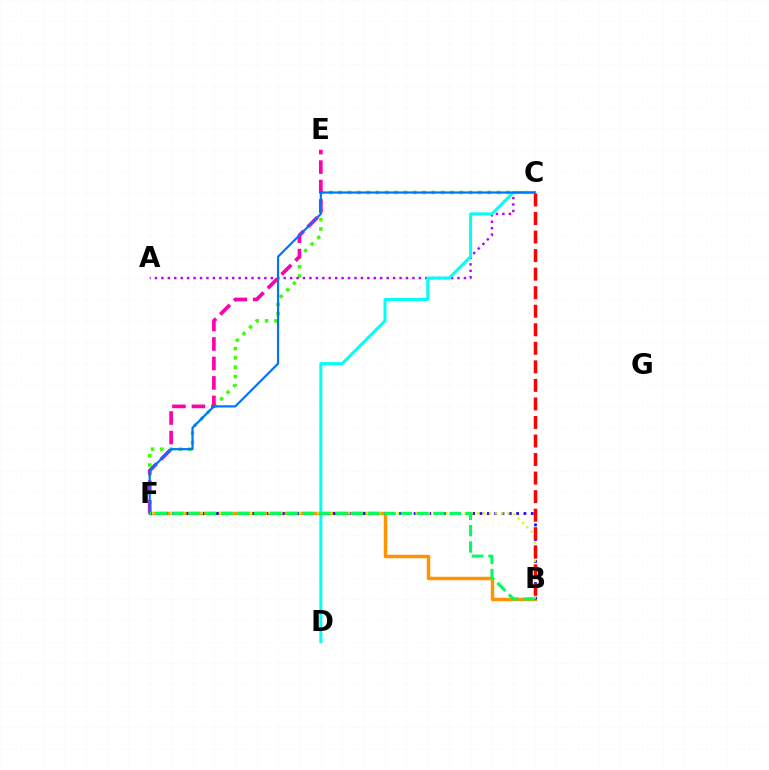{('C', 'F'): [{'color': '#3dff00', 'line_style': 'dotted', 'thickness': 2.53}, {'color': '#0074ff', 'line_style': 'solid', 'thickness': 1.58}], ('E', 'F'): [{'color': '#ff00ac', 'line_style': 'dashed', 'thickness': 2.65}], ('A', 'C'): [{'color': '#b900ff', 'line_style': 'dotted', 'thickness': 1.75}], ('B', 'F'): [{'color': '#ff9400', 'line_style': 'solid', 'thickness': 2.5}, {'color': '#2500ff', 'line_style': 'dotted', 'thickness': 1.99}, {'color': '#d1ff00', 'line_style': 'dotted', 'thickness': 1.67}, {'color': '#00ff5c', 'line_style': 'dashed', 'thickness': 2.22}], ('C', 'D'): [{'color': '#00fff6', 'line_style': 'solid', 'thickness': 2.17}], ('B', 'C'): [{'color': '#ff0000', 'line_style': 'dashed', 'thickness': 2.52}]}